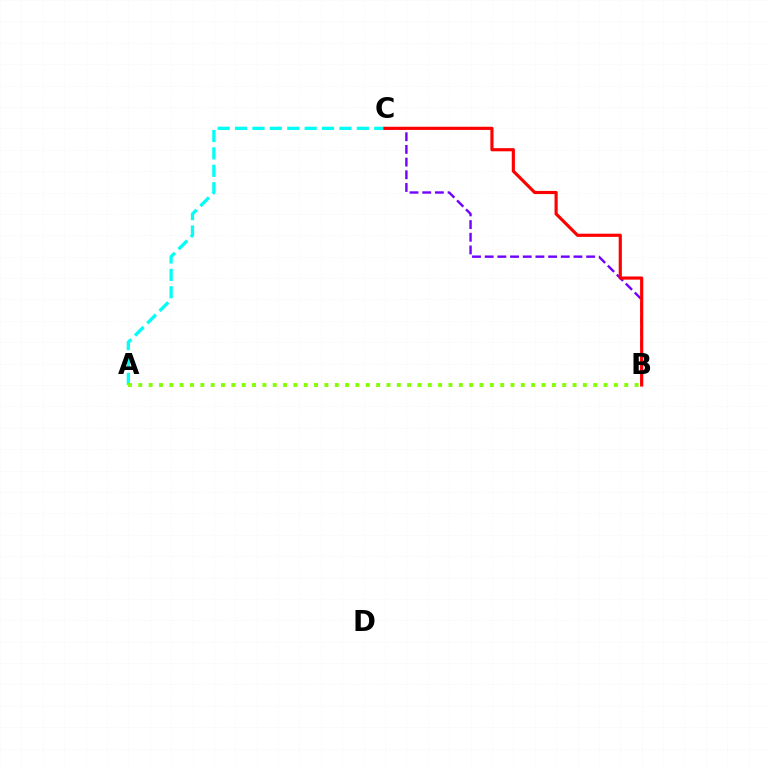{('A', 'C'): [{'color': '#00fff6', 'line_style': 'dashed', 'thickness': 2.36}], ('B', 'C'): [{'color': '#7200ff', 'line_style': 'dashed', 'thickness': 1.72}, {'color': '#ff0000', 'line_style': 'solid', 'thickness': 2.27}], ('A', 'B'): [{'color': '#84ff00', 'line_style': 'dotted', 'thickness': 2.81}]}